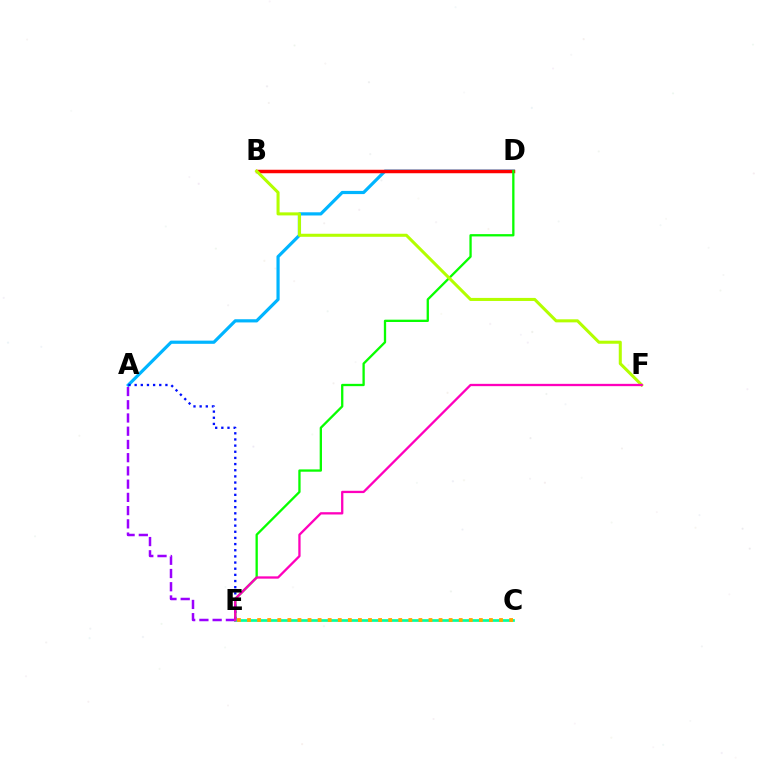{('A', 'D'): [{'color': '#00b5ff', 'line_style': 'solid', 'thickness': 2.3}], ('B', 'D'): [{'color': '#ff0000', 'line_style': 'solid', 'thickness': 2.51}], ('D', 'E'): [{'color': '#08ff00', 'line_style': 'solid', 'thickness': 1.66}], ('A', 'E'): [{'color': '#9b00ff', 'line_style': 'dashed', 'thickness': 1.8}, {'color': '#0010ff', 'line_style': 'dotted', 'thickness': 1.67}], ('C', 'E'): [{'color': '#00ff9d', 'line_style': 'solid', 'thickness': 1.94}, {'color': '#ffa500', 'line_style': 'dotted', 'thickness': 2.74}], ('B', 'F'): [{'color': '#b3ff00', 'line_style': 'solid', 'thickness': 2.2}], ('E', 'F'): [{'color': '#ff00bd', 'line_style': 'solid', 'thickness': 1.66}]}